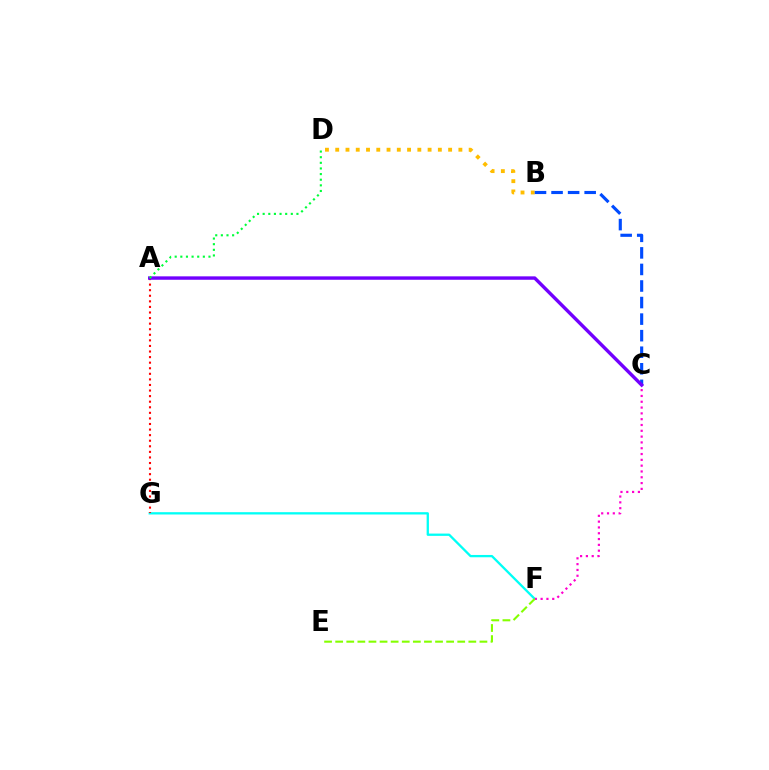{('F', 'G'): [{'color': '#00fff6', 'line_style': 'solid', 'thickness': 1.66}], ('B', 'D'): [{'color': '#ffbd00', 'line_style': 'dotted', 'thickness': 2.79}], ('C', 'F'): [{'color': '#ff00cf', 'line_style': 'dotted', 'thickness': 1.58}], ('A', 'G'): [{'color': '#ff0000', 'line_style': 'dotted', 'thickness': 1.51}], ('B', 'C'): [{'color': '#004bff', 'line_style': 'dashed', 'thickness': 2.25}], ('A', 'C'): [{'color': '#7200ff', 'line_style': 'solid', 'thickness': 2.46}], ('A', 'D'): [{'color': '#00ff39', 'line_style': 'dotted', 'thickness': 1.53}], ('E', 'F'): [{'color': '#84ff00', 'line_style': 'dashed', 'thickness': 1.51}]}